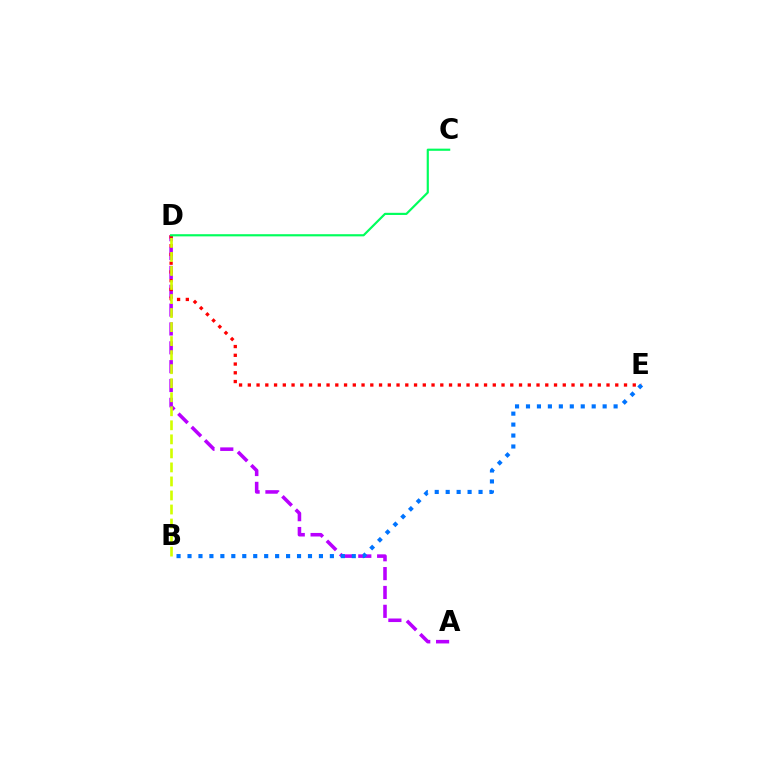{('A', 'D'): [{'color': '#b900ff', 'line_style': 'dashed', 'thickness': 2.56}], ('D', 'E'): [{'color': '#ff0000', 'line_style': 'dotted', 'thickness': 2.38}], ('C', 'D'): [{'color': '#00ff5c', 'line_style': 'solid', 'thickness': 1.56}], ('B', 'D'): [{'color': '#d1ff00', 'line_style': 'dashed', 'thickness': 1.91}], ('B', 'E'): [{'color': '#0074ff', 'line_style': 'dotted', 'thickness': 2.98}]}